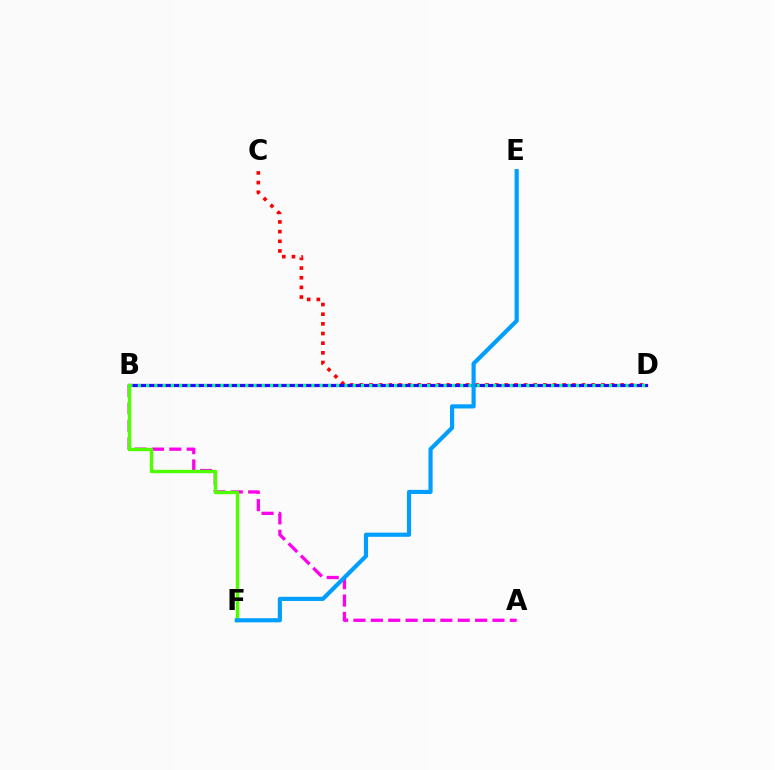{('B', 'D'): [{'color': '#ffd500', 'line_style': 'dashed', 'thickness': 1.87}, {'color': '#3700ff', 'line_style': 'solid', 'thickness': 2.33}, {'color': '#00ff86', 'line_style': 'dotted', 'thickness': 2.25}], ('A', 'B'): [{'color': '#ff00ed', 'line_style': 'dashed', 'thickness': 2.36}], ('C', 'D'): [{'color': '#ff0000', 'line_style': 'dotted', 'thickness': 2.63}], ('B', 'F'): [{'color': '#4fff00', 'line_style': 'solid', 'thickness': 2.44}], ('E', 'F'): [{'color': '#009eff', 'line_style': 'solid', 'thickness': 2.99}]}